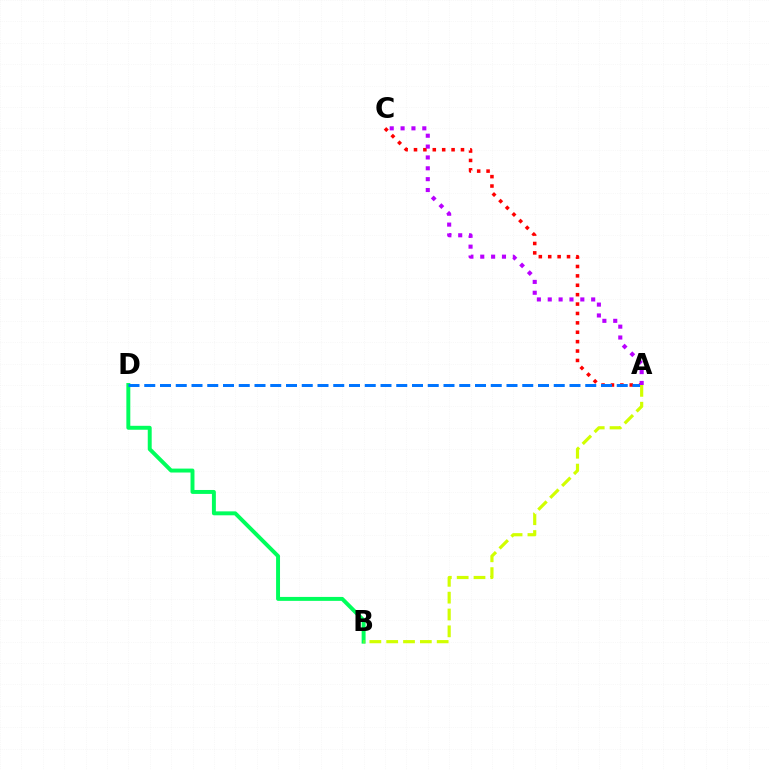{('A', 'C'): [{'color': '#ff0000', 'line_style': 'dotted', 'thickness': 2.55}, {'color': '#b900ff', 'line_style': 'dotted', 'thickness': 2.95}], ('B', 'D'): [{'color': '#00ff5c', 'line_style': 'solid', 'thickness': 2.84}], ('A', 'D'): [{'color': '#0074ff', 'line_style': 'dashed', 'thickness': 2.14}], ('A', 'B'): [{'color': '#d1ff00', 'line_style': 'dashed', 'thickness': 2.29}]}